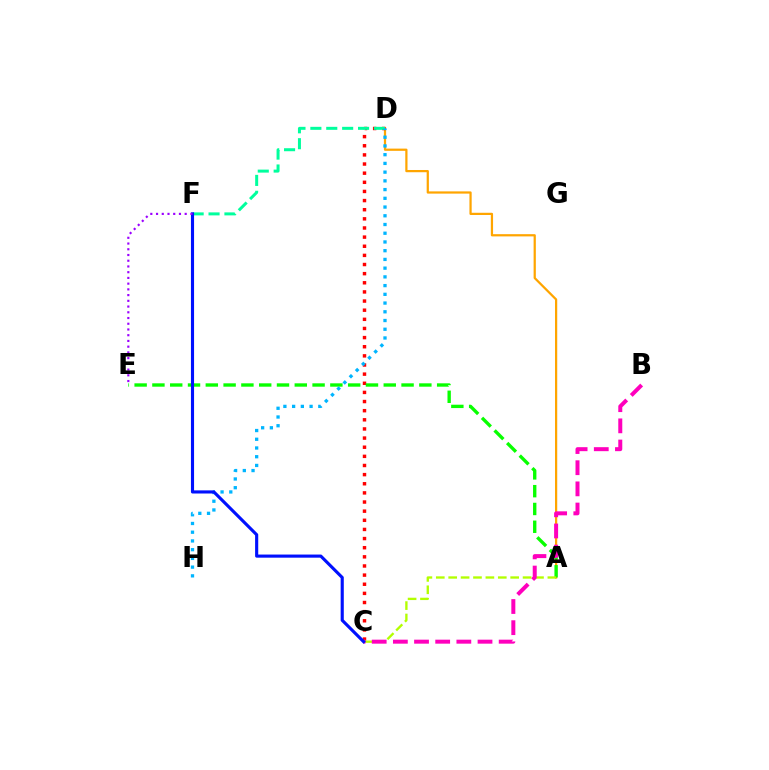{('A', 'D'): [{'color': '#ffa500', 'line_style': 'solid', 'thickness': 1.61}], ('C', 'D'): [{'color': '#ff0000', 'line_style': 'dotted', 'thickness': 2.48}], ('A', 'E'): [{'color': '#08ff00', 'line_style': 'dashed', 'thickness': 2.42}], ('D', 'F'): [{'color': '#00ff9d', 'line_style': 'dashed', 'thickness': 2.16}], ('D', 'H'): [{'color': '#00b5ff', 'line_style': 'dotted', 'thickness': 2.37}], ('A', 'C'): [{'color': '#b3ff00', 'line_style': 'dashed', 'thickness': 1.68}], ('B', 'C'): [{'color': '#ff00bd', 'line_style': 'dashed', 'thickness': 2.87}], ('C', 'F'): [{'color': '#0010ff', 'line_style': 'solid', 'thickness': 2.25}], ('E', 'F'): [{'color': '#9b00ff', 'line_style': 'dotted', 'thickness': 1.56}]}